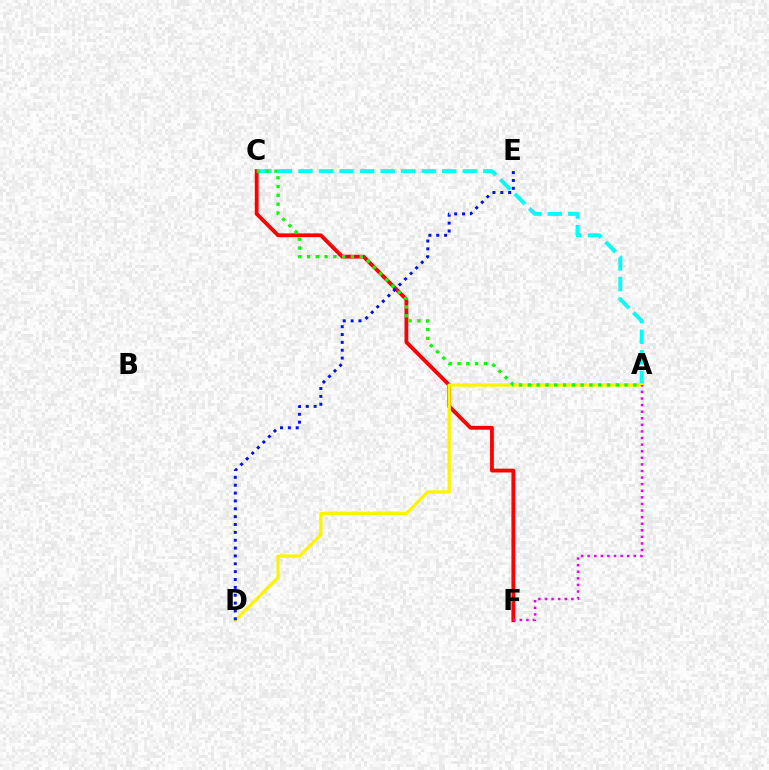{('C', 'F'): [{'color': '#ff0000', 'line_style': 'solid', 'thickness': 2.75}], ('A', 'C'): [{'color': '#00fff6', 'line_style': 'dashed', 'thickness': 2.79}, {'color': '#08ff00', 'line_style': 'dotted', 'thickness': 2.39}], ('A', 'D'): [{'color': '#fcf500', 'line_style': 'solid', 'thickness': 2.35}], ('A', 'F'): [{'color': '#ee00ff', 'line_style': 'dotted', 'thickness': 1.79}], ('D', 'E'): [{'color': '#0010ff', 'line_style': 'dotted', 'thickness': 2.14}]}